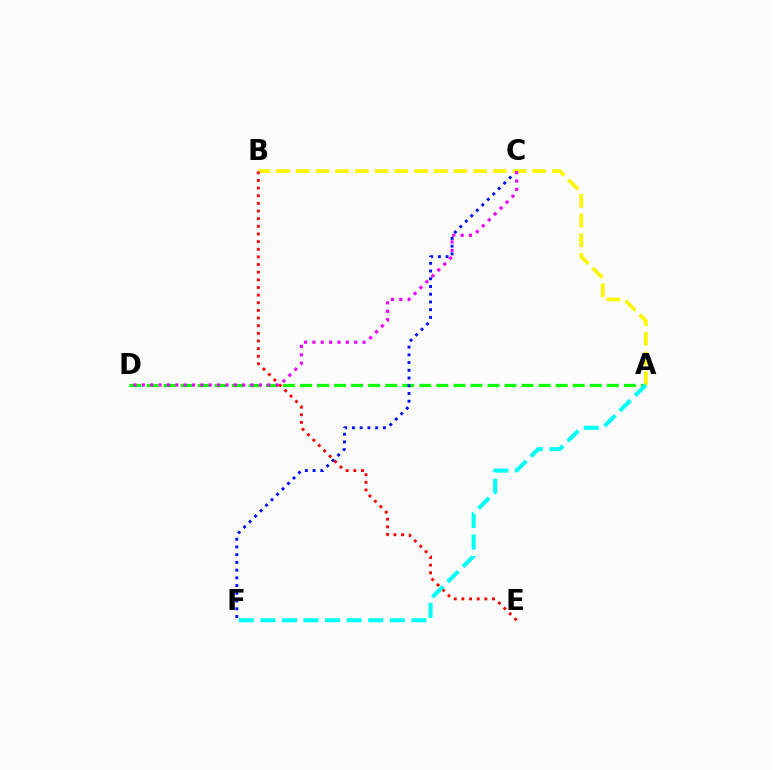{('A', 'D'): [{'color': '#08ff00', 'line_style': 'dashed', 'thickness': 2.32}], ('C', 'F'): [{'color': '#0010ff', 'line_style': 'dotted', 'thickness': 2.1}], ('A', 'B'): [{'color': '#fcf500', 'line_style': 'dashed', 'thickness': 2.68}], ('C', 'D'): [{'color': '#ee00ff', 'line_style': 'dotted', 'thickness': 2.27}], ('B', 'E'): [{'color': '#ff0000', 'line_style': 'dotted', 'thickness': 2.08}], ('A', 'F'): [{'color': '#00fff6', 'line_style': 'dashed', 'thickness': 2.93}]}